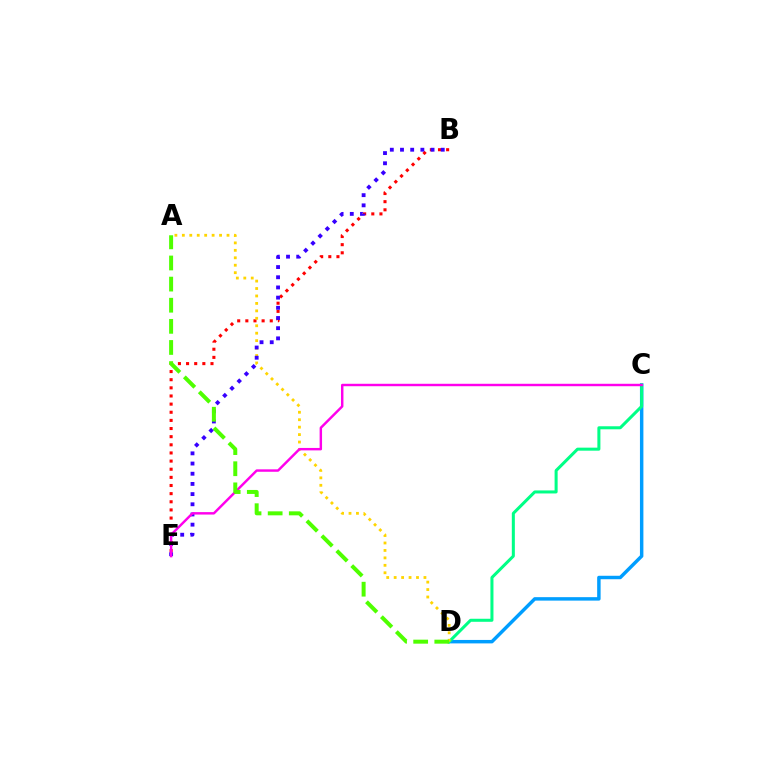{('C', 'D'): [{'color': '#009eff', 'line_style': 'solid', 'thickness': 2.49}, {'color': '#00ff86', 'line_style': 'solid', 'thickness': 2.18}], ('B', 'E'): [{'color': '#ff0000', 'line_style': 'dotted', 'thickness': 2.21}, {'color': '#3700ff', 'line_style': 'dotted', 'thickness': 2.77}], ('A', 'D'): [{'color': '#ffd500', 'line_style': 'dotted', 'thickness': 2.02}, {'color': '#4fff00', 'line_style': 'dashed', 'thickness': 2.87}], ('C', 'E'): [{'color': '#ff00ed', 'line_style': 'solid', 'thickness': 1.76}]}